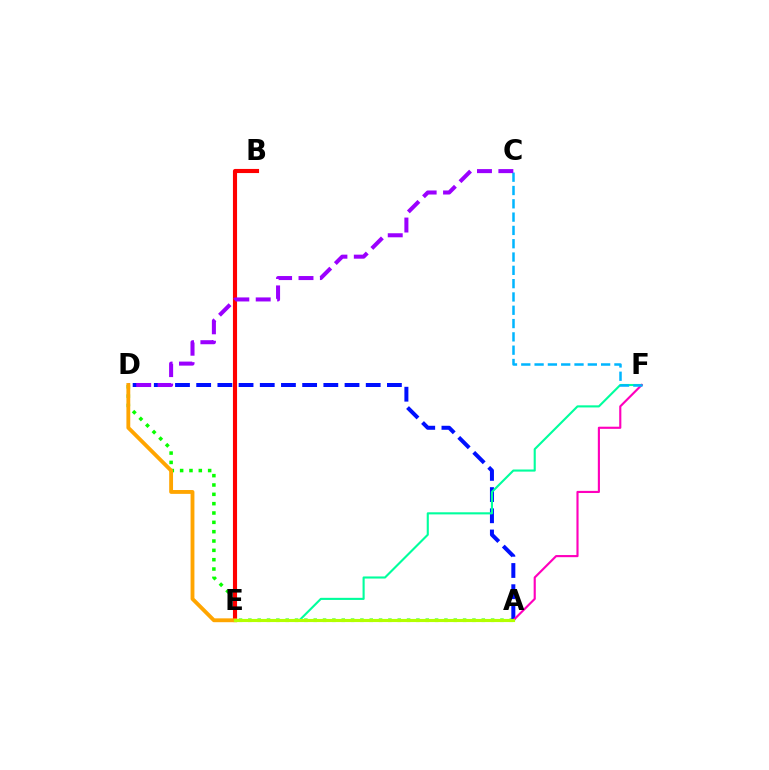{('A', 'D'): [{'color': '#08ff00', 'line_style': 'dotted', 'thickness': 2.54}, {'color': '#0010ff', 'line_style': 'dashed', 'thickness': 2.88}], ('E', 'F'): [{'color': '#00ff9d', 'line_style': 'solid', 'thickness': 1.52}], ('A', 'F'): [{'color': '#ff00bd', 'line_style': 'solid', 'thickness': 1.54}], ('C', 'F'): [{'color': '#00b5ff', 'line_style': 'dashed', 'thickness': 1.81}], ('B', 'E'): [{'color': '#ff0000', 'line_style': 'solid', 'thickness': 2.96}], ('C', 'D'): [{'color': '#9b00ff', 'line_style': 'dashed', 'thickness': 2.91}], ('D', 'E'): [{'color': '#ffa500', 'line_style': 'solid', 'thickness': 2.77}], ('A', 'E'): [{'color': '#b3ff00', 'line_style': 'solid', 'thickness': 2.25}]}